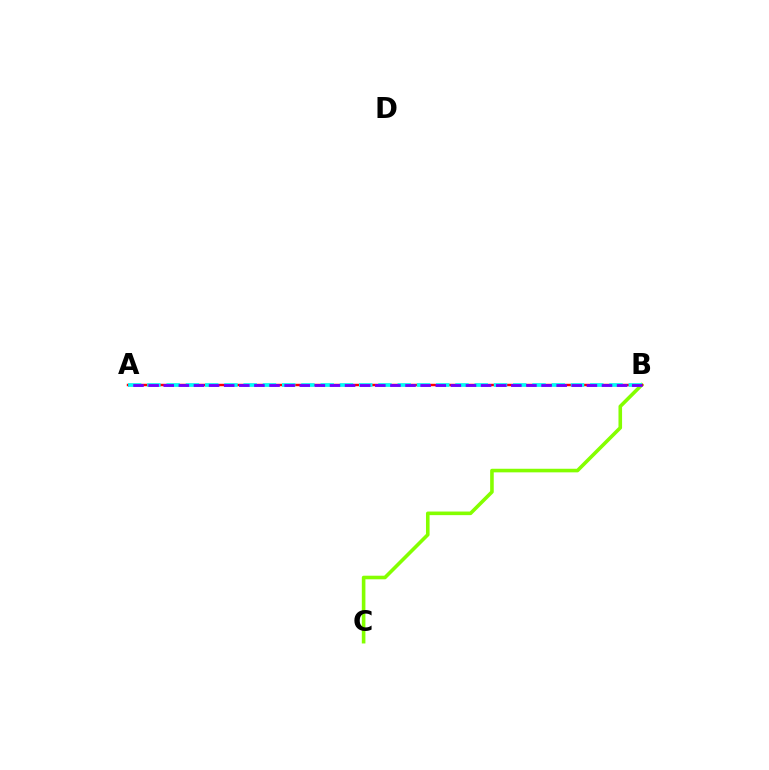{('B', 'C'): [{'color': '#84ff00', 'line_style': 'solid', 'thickness': 2.59}], ('A', 'B'): [{'color': '#ff0000', 'line_style': 'solid', 'thickness': 1.76}, {'color': '#00fff6', 'line_style': 'dashed', 'thickness': 2.62}, {'color': '#7200ff', 'line_style': 'dashed', 'thickness': 2.05}]}